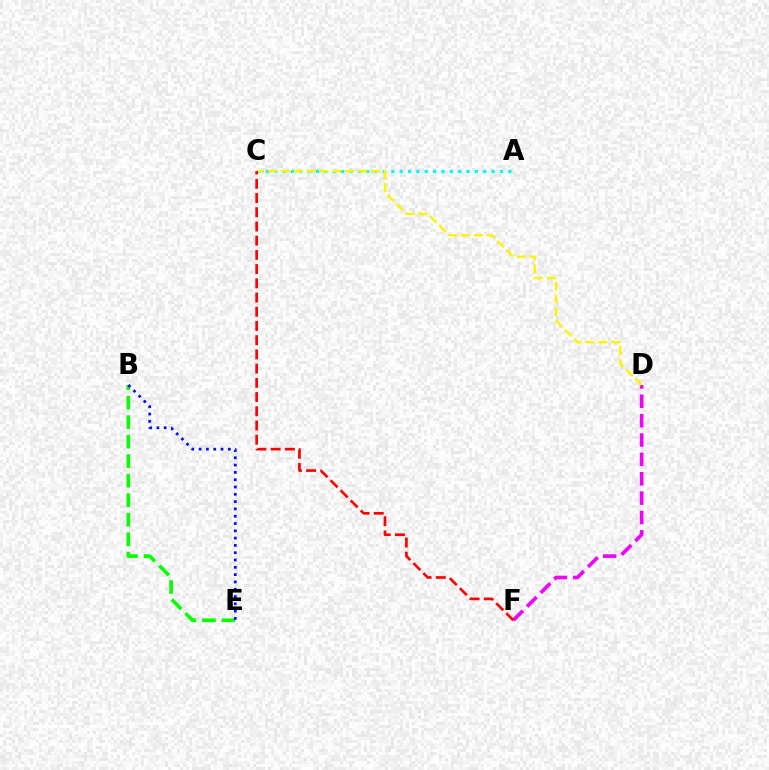{('A', 'C'): [{'color': '#00fff6', 'line_style': 'dotted', 'thickness': 2.27}], ('D', 'F'): [{'color': '#ee00ff', 'line_style': 'dashed', 'thickness': 2.63}], ('C', 'D'): [{'color': '#fcf500', 'line_style': 'dashed', 'thickness': 1.75}], ('B', 'E'): [{'color': '#08ff00', 'line_style': 'dashed', 'thickness': 2.65}, {'color': '#0010ff', 'line_style': 'dotted', 'thickness': 1.98}], ('C', 'F'): [{'color': '#ff0000', 'line_style': 'dashed', 'thickness': 1.93}]}